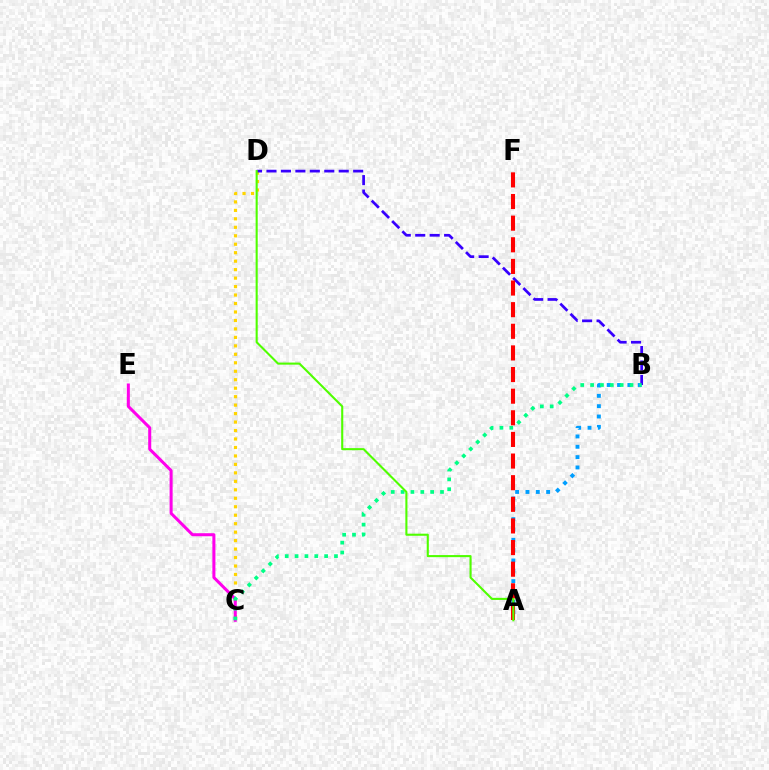{('A', 'B'): [{'color': '#009eff', 'line_style': 'dotted', 'thickness': 2.81}], ('C', 'D'): [{'color': '#ffd500', 'line_style': 'dotted', 'thickness': 2.3}], ('B', 'D'): [{'color': '#3700ff', 'line_style': 'dashed', 'thickness': 1.96}], ('A', 'F'): [{'color': '#ff0000', 'line_style': 'dashed', 'thickness': 2.94}], ('C', 'E'): [{'color': '#ff00ed', 'line_style': 'solid', 'thickness': 2.18}], ('B', 'C'): [{'color': '#00ff86', 'line_style': 'dotted', 'thickness': 2.68}], ('A', 'D'): [{'color': '#4fff00', 'line_style': 'solid', 'thickness': 1.51}]}